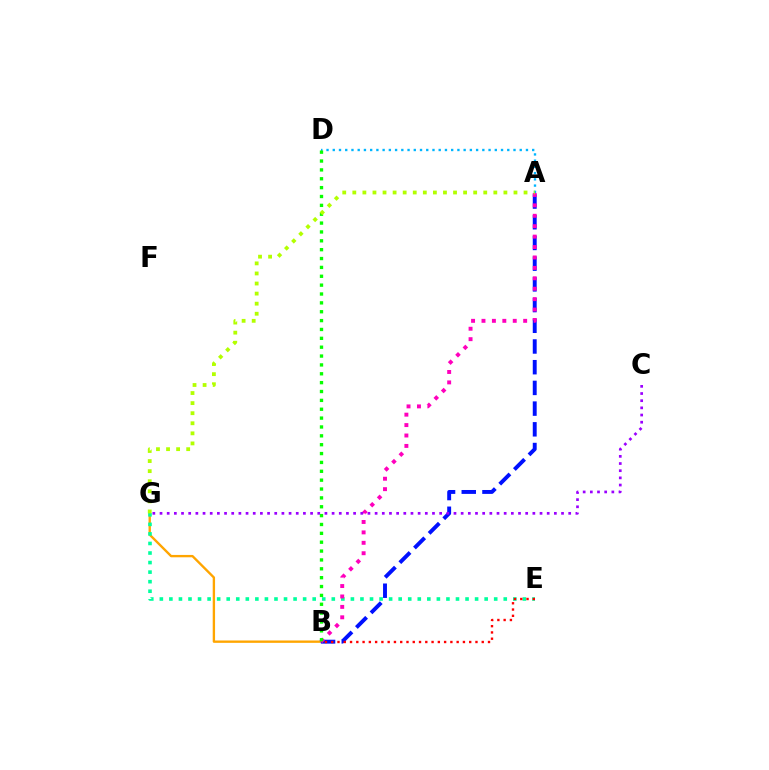{('B', 'G'): [{'color': '#ffa500', 'line_style': 'solid', 'thickness': 1.7}], ('E', 'G'): [{'color': '#00ff9d', 'line_style': 'dotted', 'thickness': 2.6}], ('A', 'D'): [{'color': '#00b5ff', 'line_style': 'dotted', 'thickness': 1.69}], ('A', 'B'): [{'color': '#0010ff', 'line_style': 'dashed', 'thickness': 2.81}, {'color': '#ff00bd', 'line_style': 'dotted', 'thickness': 2.83}], ('B', 'E'): [{'color': '#ff0000', 'line_style': 'dotted', 'thickness': 1.7}], ('C', 'G'): [{'color': '#9b00ff', 'line_style': 'dotted', 'thickness': 1.95}], ('B', 'D'): [{'color': '#08ff00', 'line_style': 'dotted', 'thickness': 2.41}], ('A', 'G'): [{'color': '#b3ff00', 'line_style': 'dotted', 'thickness': 2.74}]}